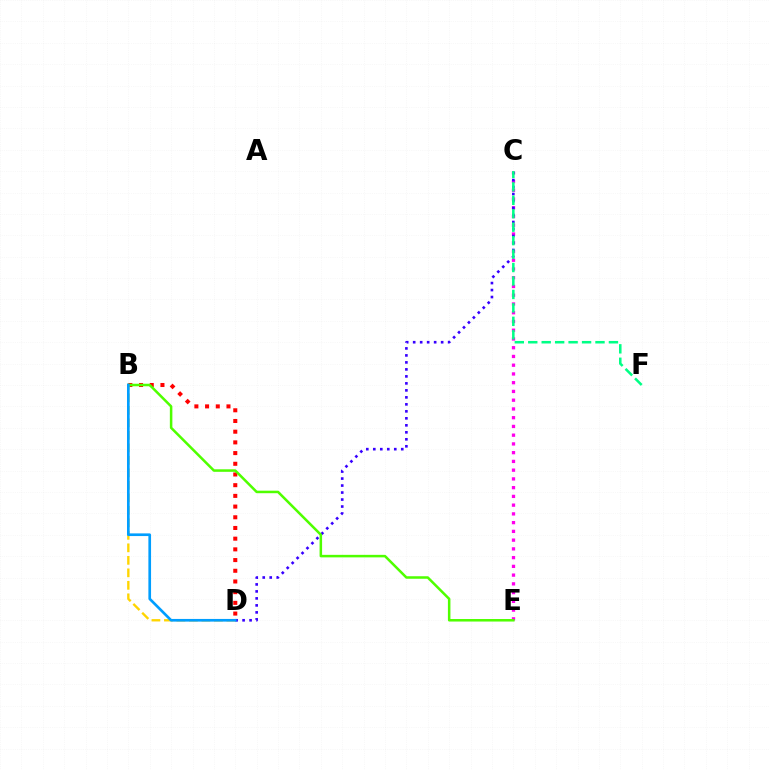{('B', 'D'): [{'color': '#ff0000', 'line_style': 'dotted', 'thickness': 2.91}, {'color': '#ffd500', 'line_style': 'dashed', 'thickness': 1.7}, {'color': '#009eff', 'line_style': 'solid', 'thickness': 1.92}], ('C', 'E'): [{'color': '#ff00ed', 'line_style': 'dotted', 'thickness': 2.38}], ('C', 'D'): [{'color': '#3700ff', 'line_style': 'dotted', 'thickness': 1.9}], ('B', 'E'): [{'color': '#4fff00', 'line_style': 'solid', 'thickness': 1.82}], ('C', 'F'): [{'color': '#00ff86', 'line_style': 'dashed', 'thickness': 1.83}]}